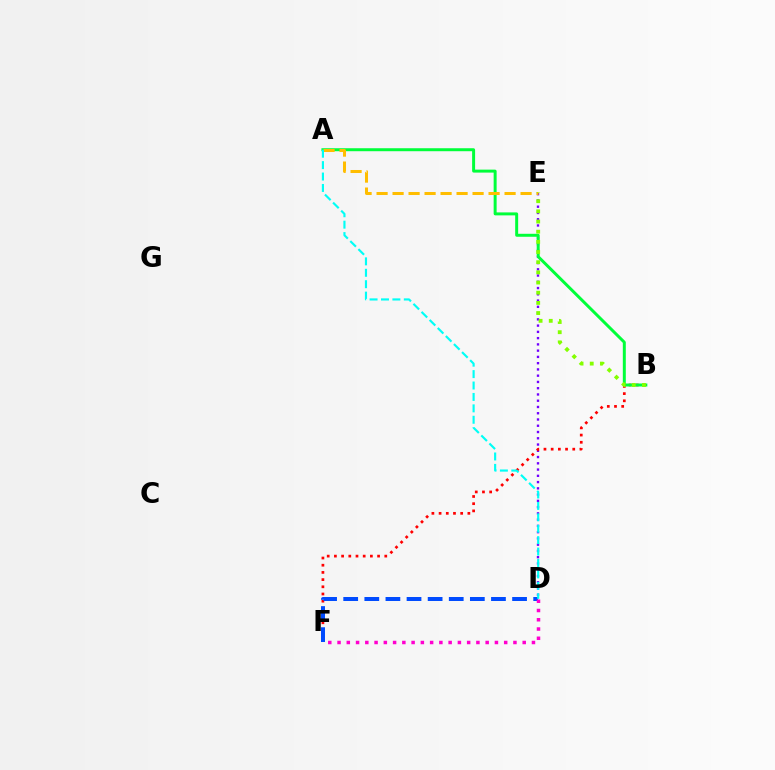{('D', 'E'): [{'color': '#7200ff', 'line_style': 'dotted', 'thickness': 1.7}], ('B', 'F'): [{'color': '#ff0000', 'line_style': 'dotted', 'thickness': 1.95}], ('A', 'B'): [{'color': '#00ff39', 'line_style': 'solid', 'thickness': 2.14}], ('D', 'F'): [{'color': '#004bff', 'line_style': 'dashed', 'thickness': 2.87}, {'color': '#ff00cf', 'line_style': 'dotted', 'thickness': 2.52}], ('A', 'E'): [{'color': '#ffbd00', 'line_style': 'dashed', 'thickness': 2.17}], ('A', 'D'): [{'color': '#00fff6', 'line_style': 'dashed', 'thickness': 1.55}], ('B', 'E'): [{'color': '#84ff00', 'line_style': 'dotted', 'thickness': 2.76}]}